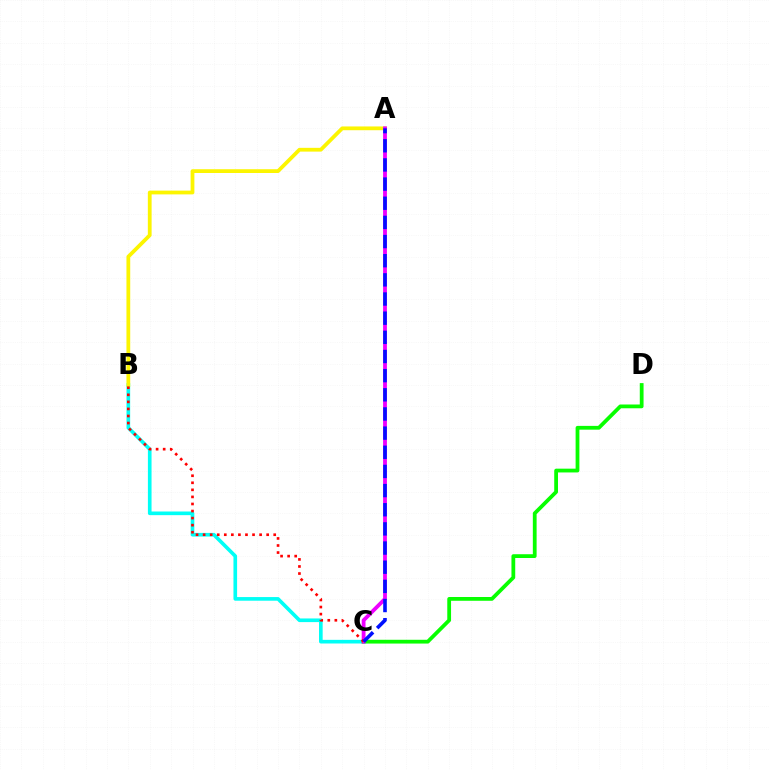{('B', 'C'): [{'color': '#00fff6', 'line_style': 'solid', 'thickness': 2.63}, {'color': '#ff0000', 'line_style': 'dotted', 'thickness': 1.92}], ('C', 'D'): [{'color': '#08ff00', 'line_style': 'solid', 'thickness': 2.72}], ('A', 'B'): [{'color': '#fcf500', 'line_style': 'solid', 'thickness': 2.72}], ('A', 'C'): [{'color': '#ee00ff', 'line_style': 'solid', 'thickness': 2.75}, {'color': '#0010ff', 'line_style': 'dashed', 'thickness': 2.6}]}